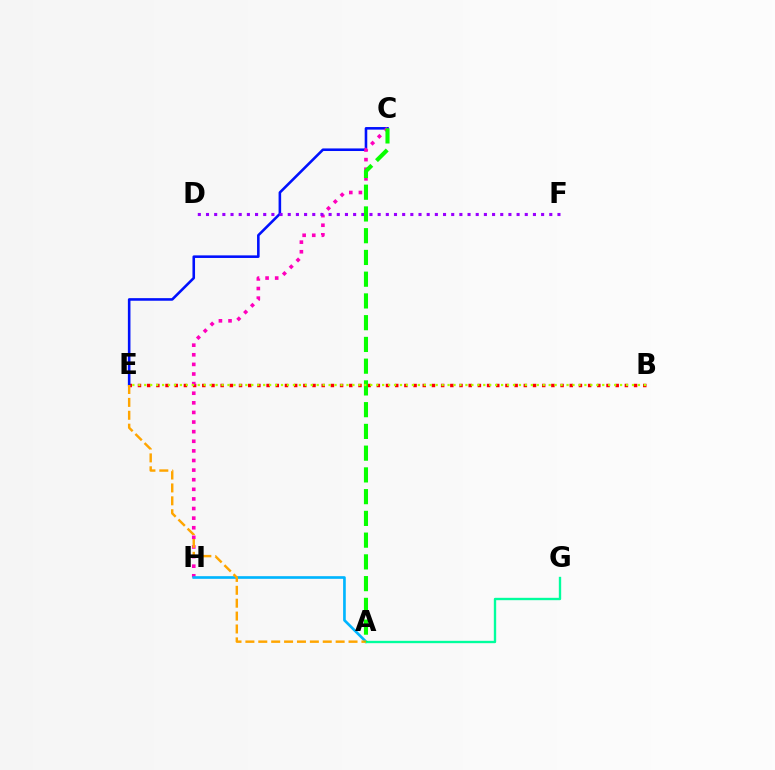{('B', 'E'): [{'color': '#ff0000', 'line_style': 'dotted', 'thickness': 2.5}, {'color': '#b3ff00', 'line_style': 'dotted', 'thickness': 1.62}], ('C', 'E'): [{'color': '#0010ff', 'line_style': 'solid', 'thickness': 1.86}], ('C', 'H'): [{'color': '#ff00bd', 'line_style': 'dotted', 'thickness': 2.61}], ('A', 'H'): [{'color': '#00b5ff', 'line_style': 'solid', 'thickness': 1.92}], ('A', 'G'): [{'color': '#00ff9d', 'line_style': 'solid', 'thickness': 1.7}], ('D', 'F'): [{'color': '#9b00ff', 'line_style': 'dotted', 'thickness': 2.22}], ('A', 'E'): [{'color': '#ffa500', 'line_style': 'dashed', 'thickness': 1.75}], ('A', 'C'): [{'color': '#08ff00', 'line_style': 'dashed', 'thickness': 2.95}]}